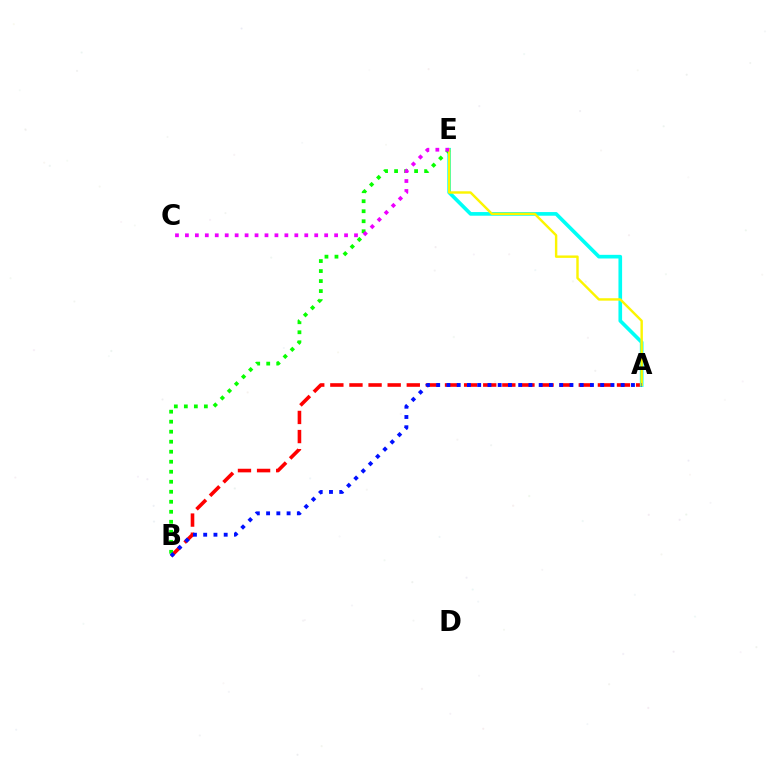{('A', 'B'): [{'color': '#ff0000', 'line_style': 'dashed', 'thickness': 2.6}, {'color': '#0010ff', 'line_style': 'dotted', 'thickness': 2.79}], ('A', 'E'): [{'color': '#00fff6', 'line_style': 'solid', 'thickness': 2.63}, {'color': '#fcf500', 'line_style': 'solid', 'thickness': 1.74}], ('B', 'E'): [{'color': '#08ff00', 'line_style': 'dotted', 'thickness': 2.72}], ('C', 'E'): [{'color': '#ee00ff', 'line_style': 'dotted', 'thickness': 2.7}]}